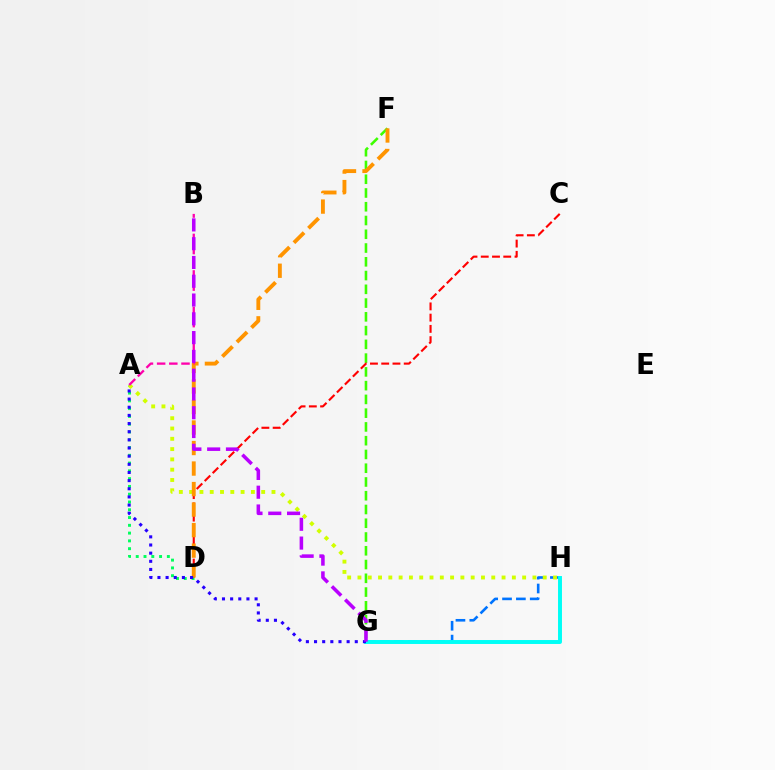{('A', 'D'): [{'color': '#00ff5c', 'line_style': 'dotted', 'thickness': 2.11}], ('F', 'G'): [{'color': '#3dff00', 'line_style': 'dashed', 'thickness': 1.87}], ('C', 'D'): [{'color': '#ff0000', 'line_style': 'dashed', 'thickness': 1.53}], ('G', 'H'): [{'color': '#0074ff', 'line_style': 'dashed', 'thickness': 1.88}, {'color': '#00fff6', 'line_style': 'solid', 'thickness': 2.83}], ('A', 'H'): [{'color': '#d1ff00', 'line_style': 'dotted', 'thickness': 2.8}], ('D', 'F'): [{'color': '#ff9400', 'line_style': 'dashed', 'thickness': 2.79}], ('A', 'B'): [{'color': '#ff00ac', 'line_style': 'dashed', 'thickness': 1.65}], ('A', 'G'): [{'color': '#2500ff', 'line_style': 'dotted', 'thickness': 2.21}], ('B', 'G'): [{'color': '#b900ff', 'line_style': 'dashed', 'thickness': 2.55}]}